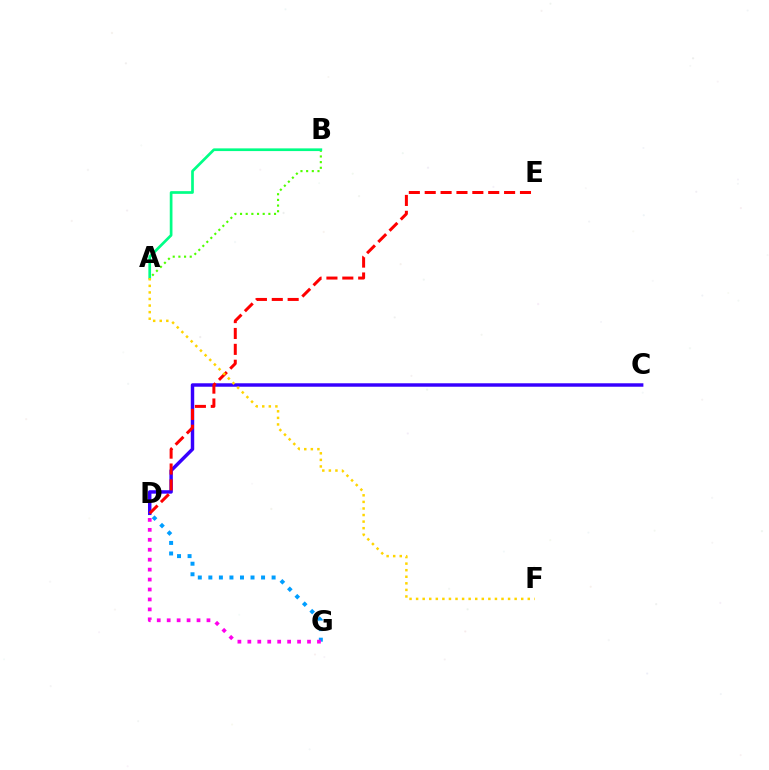{('C', 'D'): [{'color': '#3700ff', 'line_style': 'solid', 'thickness': 2.49}], ('D', 'G'): [{'color': '#009eff', 'line_style': 'dotted', 'thickness': 2.86}, {'color': '#ff00ed', 'line_style': 'dotted', 'thickness': 2.7}], ('D', 'E'): [{'color': '#ff0000', 'line_style': 'dashed', 'thickness': 2.16}], ('A', 'B'): [{'color': '#4fff00', 'line_style': 'dotted', 'thickness': 1.54}, {'color': '#00ff86', 'line_style': 'solid', 'thickness': 1.95}], ('A', 'F'): [{'color': '#ffd500', 'line_style': 'dotted', 'thickness': 1.78}]}